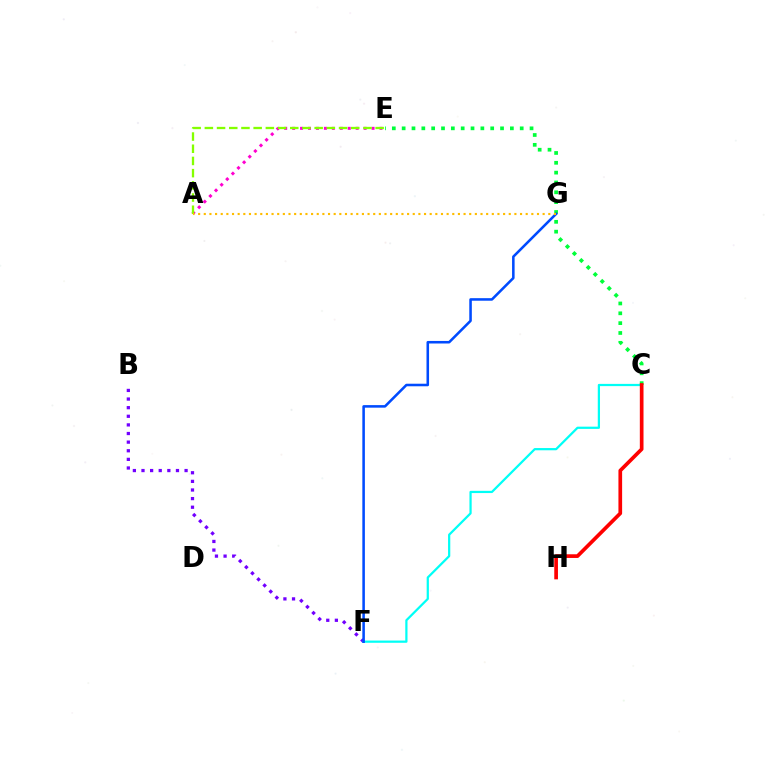{('C', 'E'): [{'color': '#00ff39', 'line_style': 'dotted', 'thickness': 2.67}], ('B', 'F'): [{'color': '#7200ff', 'line_style': 'dotted', 'thickness': 2.34}], ('A', 'E'): [{'color': '#ff00cf', 'line_style': 'dotted', 'thickness': 2.16}, {'color': '#84ff00', 'line_style': 'dashed', 'thickness': 1.66}], ('C', 'F'): [{'color': '#00fff6', 'line_style': 'solid', 'thickness': 1.61}], ('F', 'G'): [{'color': '#004bff', 'line_style': 'solid', 'thickness': 1.84}], ('C', 'H'): [{'color': '#ff0000', 'line_style': 'solid', 'thickness': 2.65}], ('A', 'G'): [{'color': '#ffbd00', 'line_style': 'dotted', 'thickness': 1.53}]}